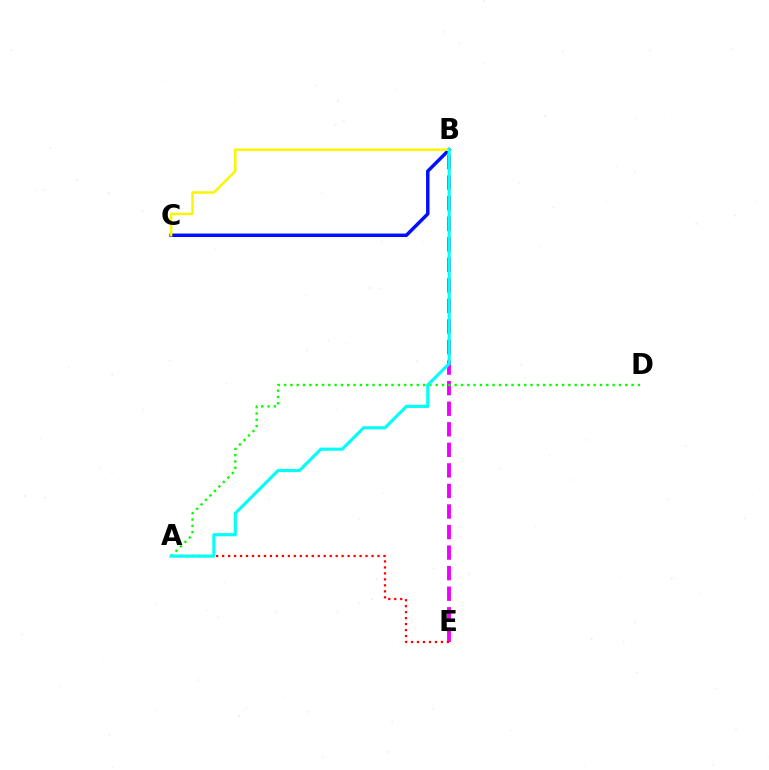{('B', 'C'): [{'color': '#0010ff', 'line_style': 'solid', 'thickness': 2.5}, {'color': '#fcf500', 'line_style': 'solid', 'thickness': 1.81}], ('B', 'E'): [{'color': '#ee00ff', 'line_style': 'dashed', 'thickness': 2.79}], ('A', 'E'): [{'color': '#ff0000', 'line_style': 'dotted', 'thickness': 1.62}], ('A', 'D'): [{'color': '#08ff00', 'line_style': 'dotted', 'thickness': 1.72}], ('A', 'B'): [{'color': '#00fff6', 'line_style': 'solid', 'thickness': 2.26}]}